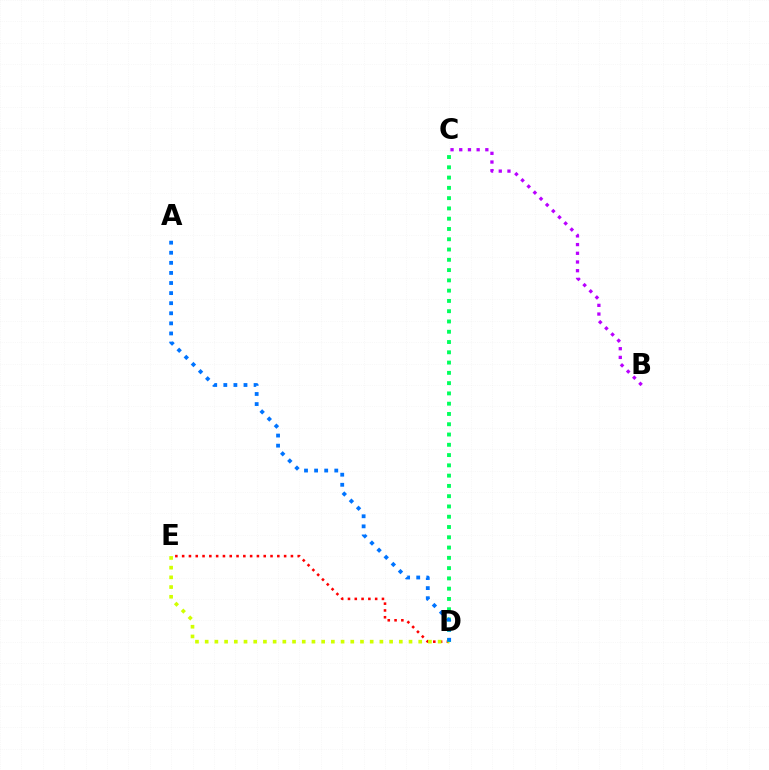{('D', 'E'): [{'color': '#ff0000', 'line_style': 'dotted', 'thickness': 1.85}, {'color': '#d1ff00', 'line_style': 'dotted', 'thickness': 2.64}], ('C', 'D'): [{'color': '#00ff5c', 'line_style': 'dotted', 'thickness': 2.79}], ('B', 'C'): [{'color': '#b900ff', 'line_style': 'dotted', 'thickness': 2.36}], ('A', 'D'): [{'color': '#0074ff', 'line_style': 'dotted', 'thickness': 2.74}]}